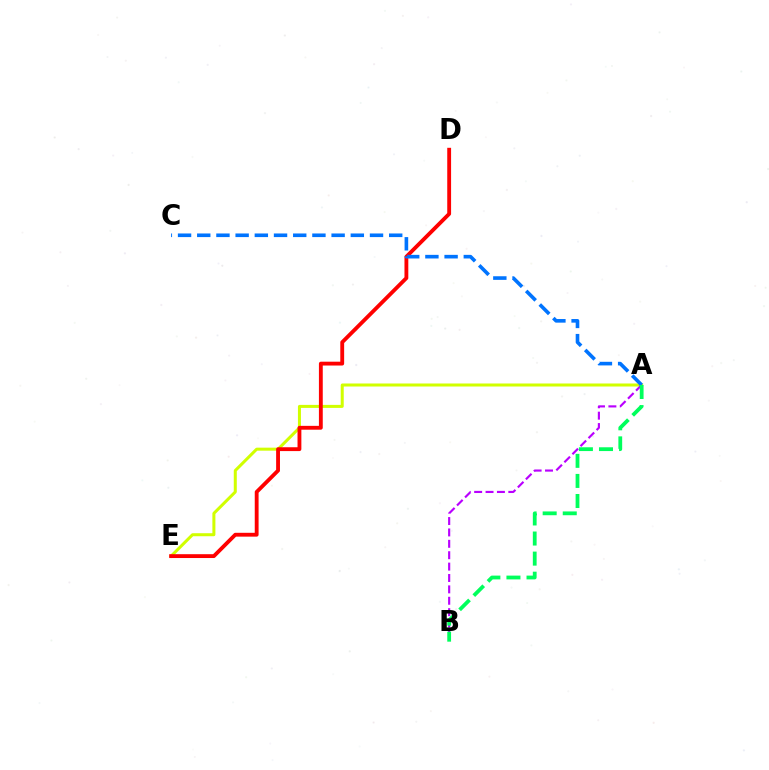{('A', 'E'): [{'color': '#d1ff00', 'line_style': 'solid', 'thickness': 2.17}], ('A', 'B'): [{'color': '#b900ff', 'line_style': 'dashed', 'thickness': 1.55}, {'color': '#00ff5c', 'line_style': 'dashed', 'thickness': 2.73}], ('D', 'E'): [{'color': '#ff0000', 'line_style': 'solid', 'thickness': 2.77}], ('A', 'C'): [{'color': '#0074ff', 'line_style': 'dashed', 'thickness': 2.61}]}